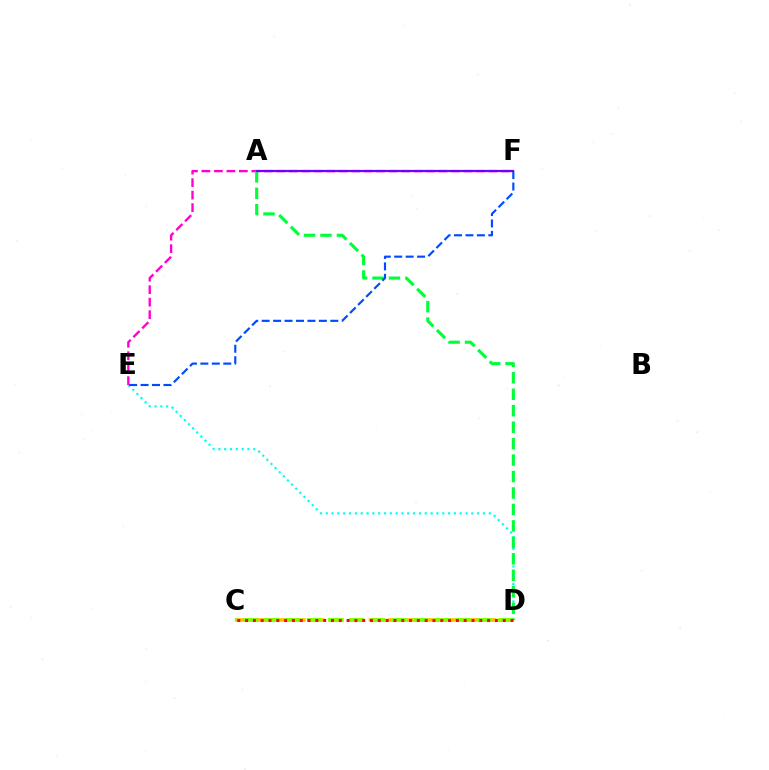{('C', 'D'): [{'color': '#ffbd00', 'line_style': 'dashed', 'thickness': 2.59}, {'color': '#84ff00', 'line_style': 'dashed', 'thickness': 2.89}, {'color': '#ff0000', 'line_style': 'dotted', 'thickness': 2.12}], ('D', 'E'): [{'color': '#00fff6', 'line_style': 'dotted', 'thickness': 1.58}], ('E', 'F'): [{'color': '#ff00cf', 'line_style': 'dashed', 'thickness': 1.69}, {'color': '#004bff', 'line_style': 'dashed', 'thickness': 1.55}], ('A', 'D'): [{'color': '#00ff39', 'line_style': 'dashed', 'thickness': 2.24}], ('A', 'F'): [{'color': '#7200ff', 'line_style': 'solid', 'thickness': 1.59}]}